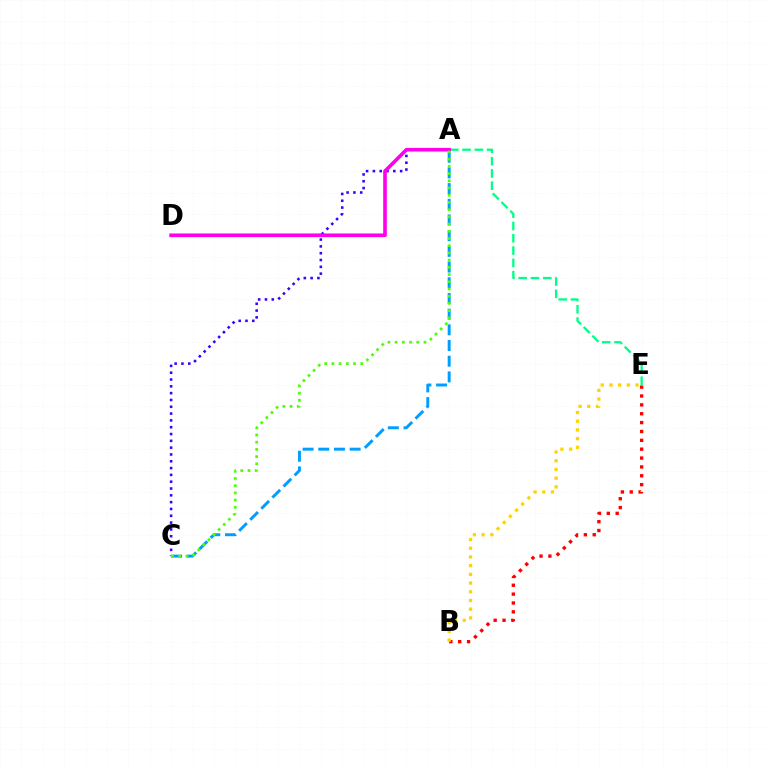{('A', 'C'): [{'color': '#3700ff', 'line_style': 'dotted', 'thickness': 1.85}, {'color': '#009eff', 'line_style': 'dashed', 'thickness': 2.13}, {'color': '#4fff00', 'line_style': 'dotted', 'thickness': 1.96}], ('B', 'E'): [{'color': '#ff0000', 'line_style': 'dotted', 'thickness': 2.41}, {'color': '#ffd500', 'line_style': 'dotted', 'thickness': 2.37}], ('A', 'E'): [{'color': '#00ff86', 'line_style': 'dashed', 'thickness': 1.67}], ('A', 'D'): [{'color': '#ff00ed', 'line_style': 'solid', 'thickness': 2.62}]}